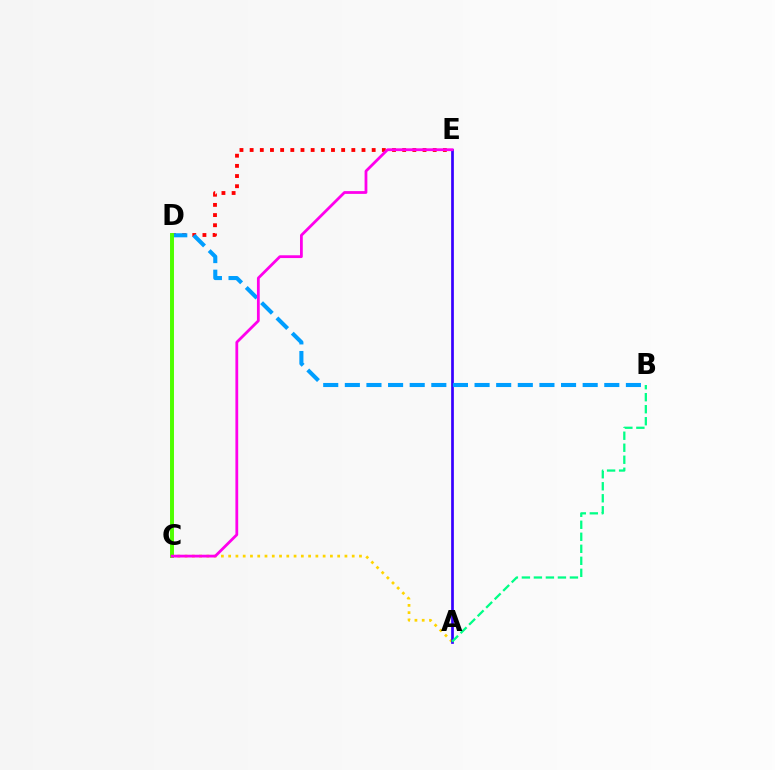{('D', 'E'): [{'color': '#ff0000', 'line_style': 'dotted', 'thickness': 2.76}], ('A', 'C'): [{'color': '#ffd500', 'line_style': 'dotted', 'thickness': 1.97}], ('A', 'E'): [{'color': '#3700ff', 'line_style': 'solid', 'thickness': 1.95}], ('A', 'B'): [{'color': '#00ff86', 'line_style': 'dashed', 'thickness': 1.63}], ('B', 'D'): [{'color': '#009eff', 'line_style': 'dashed', 'thickness': 2.94}], ('C', 'D'): [{'color': '#4fff00', 'line_style': 'solid', 'thickness': 2.85}], ('C', 'E'): [{'color': '#ff00ed', 'line_style': 'solid', 'thickness': 2.0}]}